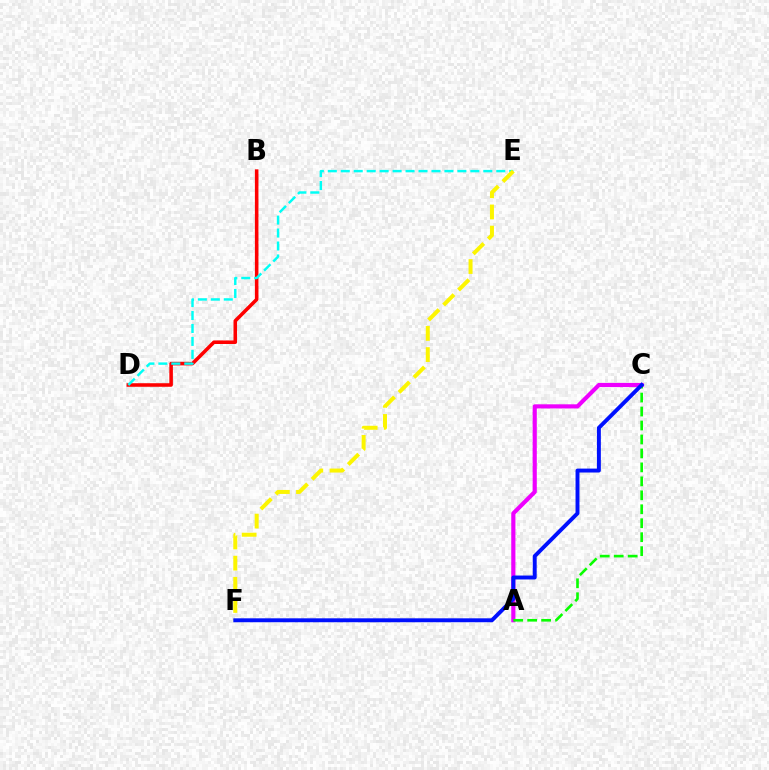{('B', 'D'): [{'color': '#ff0000', 'line_style': 'solid', 'thickness': 2.56}], ('D', 'E'): [{'color': '#00fff6', 'line_style': 'dashed', 'thickness': 1.76}], ('A', 'C'): [{'color': '#ee00ff', 'line_style': 'solid', 'thickness': 2.99}, {'color': '#08ff00', 'line_style': 'dashed', 'thickness': 1.9}], ('E', 'F'): [{'color': '#fcf500', 'line_style': 'dashed', 'thickness': 2.87}], ('C', 'F'): [{'color': '#0010ff', 'line_style': 'solid', 'thickness': 2.82}]}